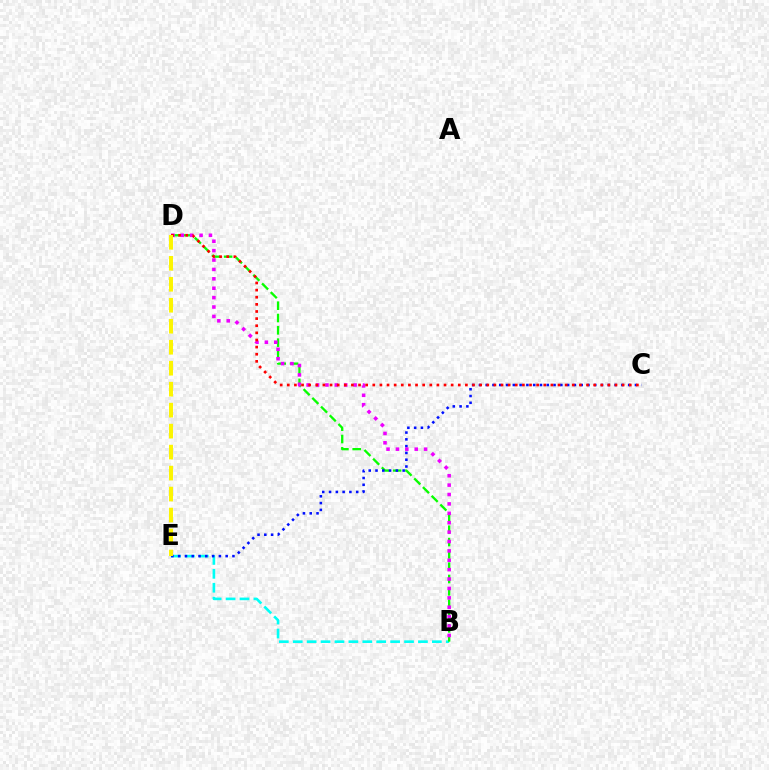{('B', 'E'): [{'color': '#00fff6', 'line_style': 'dashed', 'thickness': 1.89}], ('B', 'D'): [{'color': '#08ff00', 'line_style': 'dashed', 'thickness': 1.67}, {'color': '#ee00ff', 'line_style': 'dotted', 'thickness': 2.55}], ('C', 'E'): [{'color': '#0010ff', 'line_style': 'dotted', 'thickness': 1.84}], ('C', 'D'): [{'color': '#ff0000', 'line_style': 'dotted', 'thickness': 1.94}], ('D', 'E'): [{'color': '#fcf500', 'line_style': 'dashed', 'thickness': 2.85}]}